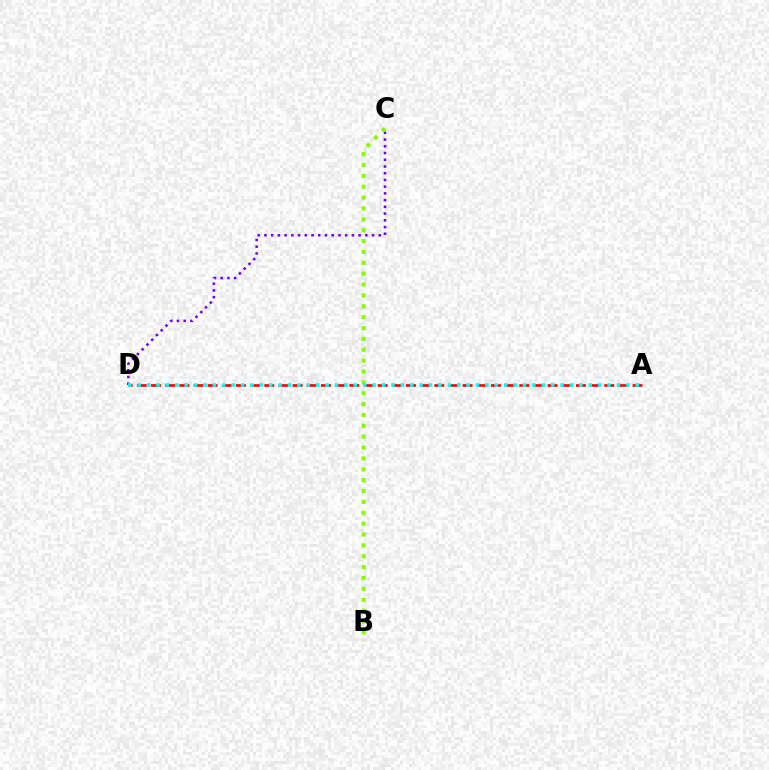{('C', 'D'): [{'color': '#7200ff', 'line_style': 'dotted', 'thickness': 1.83}], ('A', 'D'): [{'color': '#ff0000', 'line_style': 'dashed', 'thickness': 1.92}, {'color': '#00fff6', 'line_style': 'dotted', 'thickness': 2.55}], ('B', 'C'): [{'color': '#84ff00', 'line_style': 'dotted', 'thickness': 2.95}]}